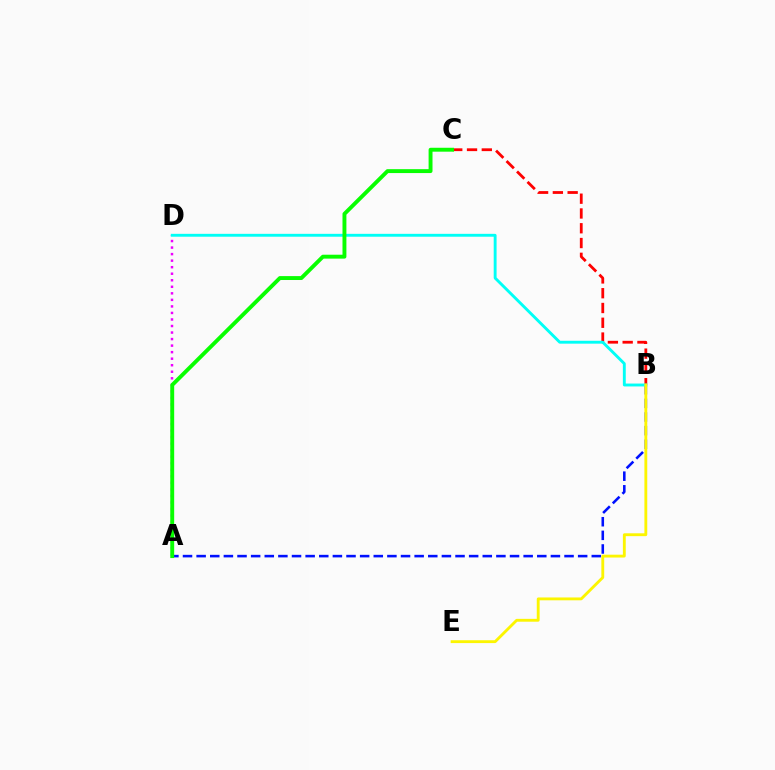{('A', 'D'): [{'color': '#ee00ff', 'line_style': 'dotted', 'thickness': 1.78}], ('A', 'B'): [{'color': '#0010ff', 'line_style': 'dashed', 'thickness': 1.85}], ('B', 'C'): [{'color': '#ff0000', 'line_style': 'dashed', 'thickness': 2.01}], ('B', 'D'): [{'color': '#00fff6', 'line_style': 'solid', 'thickness': 2.08}], ('A', 'C'): [{'color': '#08ff00', 'line_style': 'solid', 'thickness': 2.81}], ('B', 'E'): [{'color': '#fcf500', 'line_style': 'solid', 'thickness': 2.05}]}